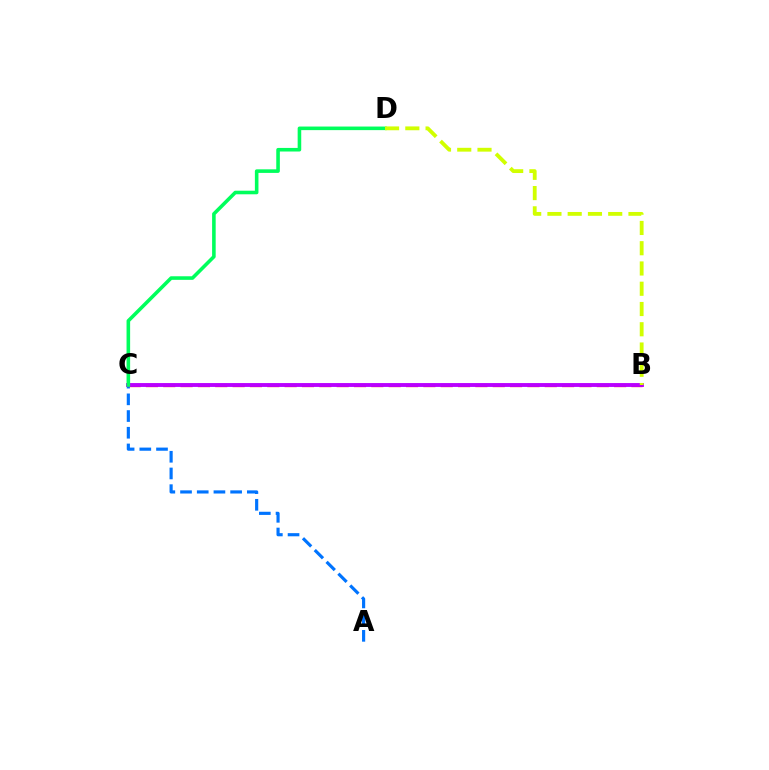{('A', 'C'): [{'color': '#0074ff', 'line_style': 'dashed', 'thickness': 2.27}], ('B', 'C'): [{'color': '#ff0000', 'line_style': 'dashed', 'thickness': 2.36}, {'color': '#b900ff', 'line_style': 'solid', 'thickness': 2.78}], ('C', 'D'): [{'color': '#00ff5c', 'line_style': 'solid', 'thickness': 2.58}], ('B', 'D'): [{'color': '#d1ff00', 'line_style': 'dashed', 'thickness': 2.75}]}